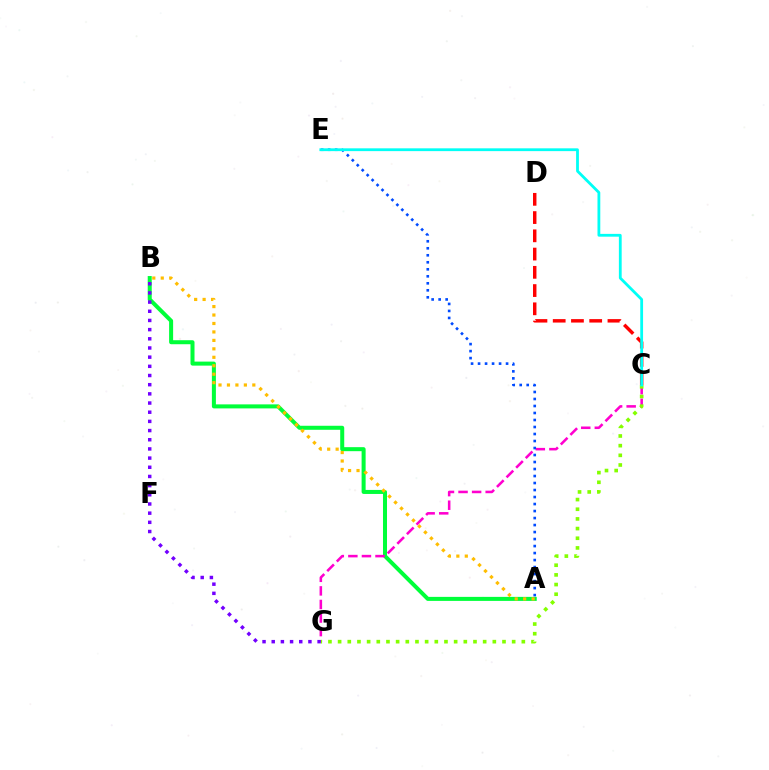{('A', 'B'): [{'color': '#00ff39', 'line_style': 'solid', 'thickness': 2.89}, {'color': '#ffbd00', 'line_style': 'dotted', 'thickness': 2.3}], ('C', 'G'): [{'color': '#ff00cf', 'line_style': 'dashed', 'thickness': 1.84}, {'color': '#84ff00', 'line_style': 'dotted', 'thickness': 2.63}], ('C', 'D'): [{'color': '#ff0000', 'line_style': 'dashed', 'thickness': 2.48}], ('A', 'E'): [{'color': '#004bff', 'line_style': 'dotted', 'thickness': 1.9}], ('B', 'G'): [{'color': '#7200ff', 'line_style': 'dotted', 'thickness': 2.49}], ('C', 'E'): [{'color': '#00fff6', 'line_style': 'solid', 'thickness': 2.01}]}